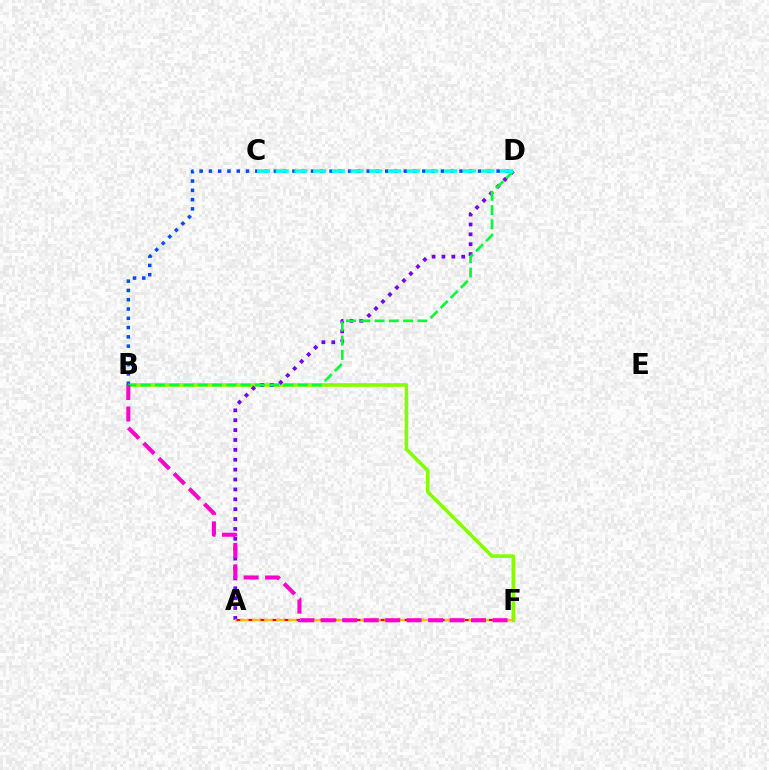{('B', 'F'): [{'color': '#84ff00', 'line_style': 'solid', 'thickness': 2.61}, {'color': '#ff00cf', 'line_style': 'dashed', 'thickness': 2.92}], ('A', 'F'): [{'color': '#ff0000', 'line_style': 'dashed', 'thickness': 1.64}, {'color': '#ffbd00', 'line_style': 'dashed', 'thickness': 1.63}], ('B', 'D'): [{'color': '#004bff', 'line_style': 'dotted', 'thickness': 2.52}, {'color': '#00ff39', 'line_style': 'dashed', 'thickness': 1.94}], ('A', 'D'): [{'color': '#7200ff', 'line_style': 'dotted', 'thickness': 2.69}], ('C', 'D'): [{'color': '#00fff6', 'line_style': 'dashed', 'thickness': 2.54}]}